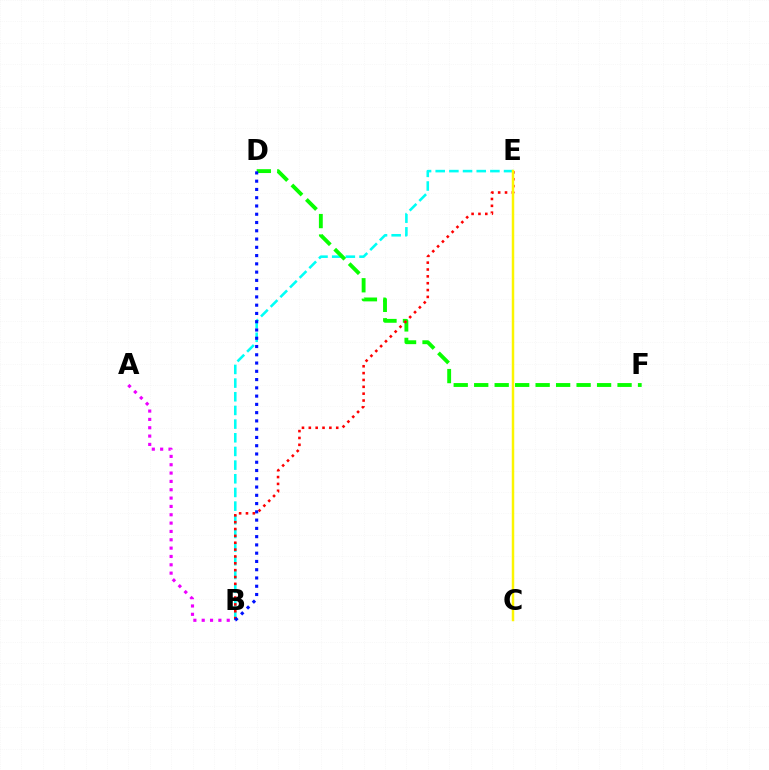{('B', 'E'): [{'color': '#00fff6', 'line_style': 'dashed', 'thickness': 1.86}, {'color': '#ff0000', 'line_style': 'dotted', 'thickness': 1.86}], ('D', 'F'): [{'color': '#08ff00', 'line_style': 'dashed', 'thickness': 2.78}], ('A', 'B'): [{'color': '#ee00ff', 'line_style': 'dotted', 'thickness': 2.27}], ('B', 'D'): [{'color': '#0010ff', 'line_style': 'dotted', 'thickness': 2.25}], ('C', 'E'): [{'color': '#fcf500', 'line_style': 'solid', 'thickness': 1.78}]}